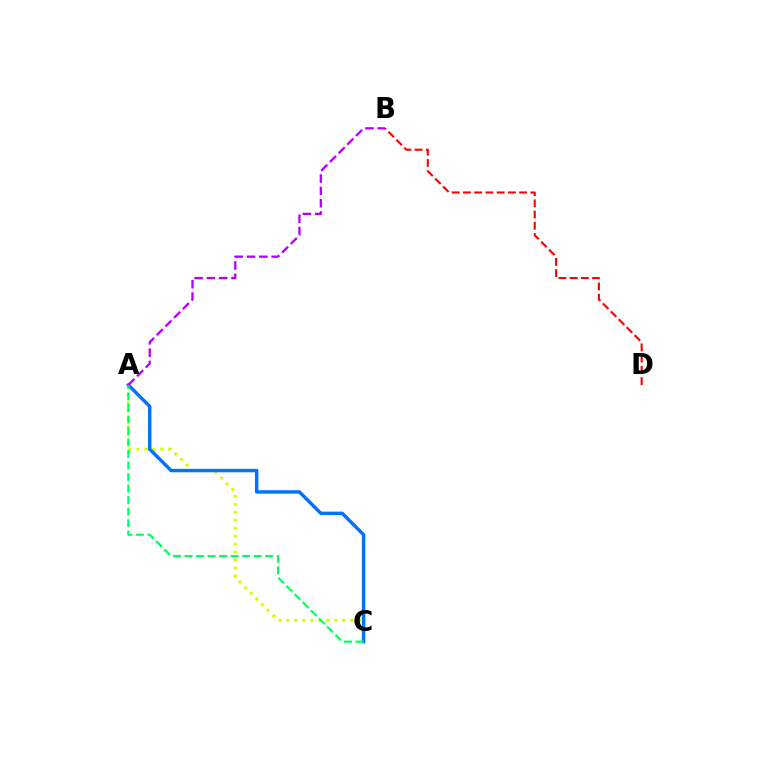{('A', 'C'): [{'color': '#d1ff00', 'line_style': 'dotted', 'thickness': 2.17}, {'color': '#0074ff', 'line_style': 'solid', 'thickness': 2.48}, {'color': '#00ff5c', 'line_style': 'dashed', 'thickness': 1.57}], ('B', 'D'): [{'color': '#ff0000', 'line_style': 'dashed', 'thickness': 1.53}], ('A', 'B'): [{'color': '#b900ff', 'line_style': 'dashed', 'thickness': 1.67}]}